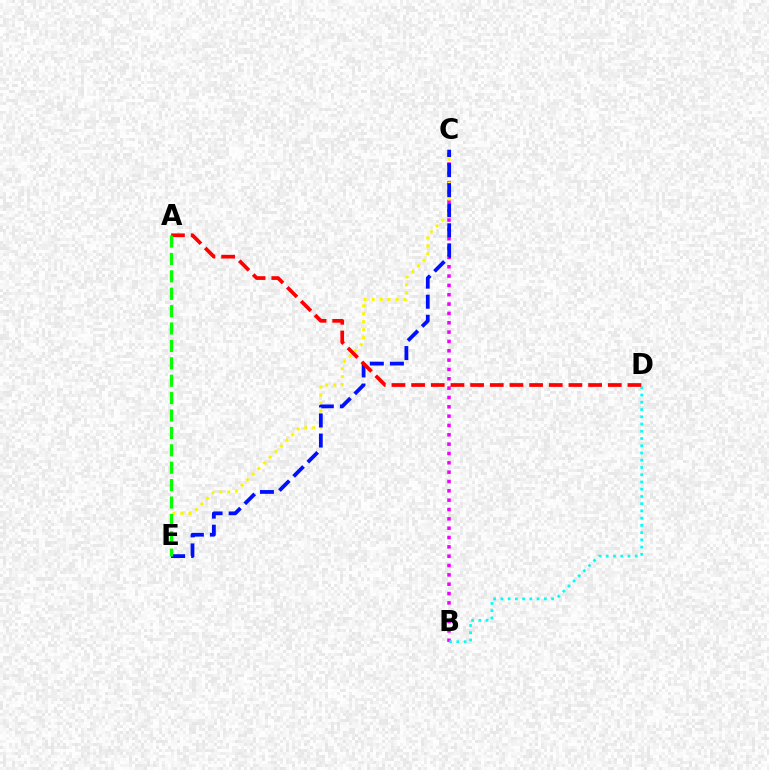{('B', 'C'): [{'color': '#ee00ff', 'line_style': 'dotted', 'thickness': 2.54}], ('C', 'E'): [{'color': '#fcf500', 'line_style': 'dotted', 'thickness': 2.16}, {'color': '#0010ff', 'line_style': 'dashed', 'thickness': 2.73}], ('B', 'D'): [{'color': '#00fff6', 'line_style': 'dotted', 'thickness': 1.97}], ('A', 'D'): [{'color': '#ff0000', 'line_style': 'dashed', 'thickness': 2.67}], ('A', 'E'): [{'color': '#08ff00', 'line_style': 'dashed', 'thickness': 2.36}]}